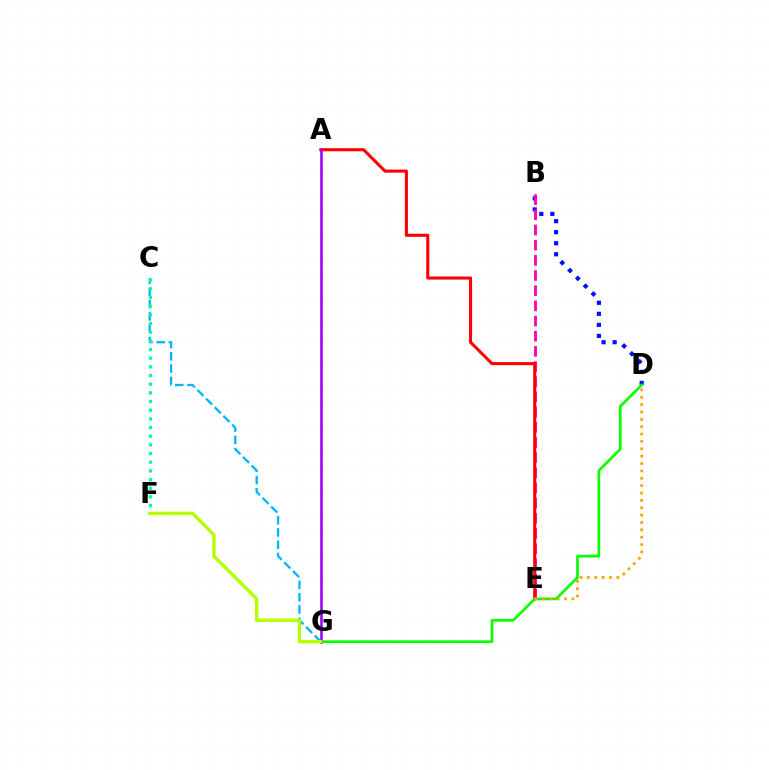{('B', 'D'): [{'color': '#0010ff', 'line_style': 'dotted', 'thickness': 3.0}], ('B', 'E'): [{'color': '#ff00bd', 'line_style': 'dashed', 'thickness': 2.06}], ('C', 'G'): [{'color': '#00b5ff', 'line_style': 'dashed', 'thickness': 1.67}], ('C', 'F'): [{'color': '#00ff9d', 'line_style': 'dotted', 'thickness': 2.36}], ('A', 'E'): [{'color': '#ff0000', 'line_style': 'solid', 'thickness': 2.22}], ('D', 'G'): [{'color': '#08ff00', 'line_style': 'solid', 'thickness': 1.94}], ('A', 'G'): [{'color': '#9b00ff', 'line_style': 'solid', 'thickness': 1.87}], ('F', 'G'): [{'color': '#b3ff00', 'line_style': 'solid', 'thickness': 2.43}], ('D', 'E'): [{'color': '#ffa500', 'line_style': 'dotted', 'thickness': 2.0}]}